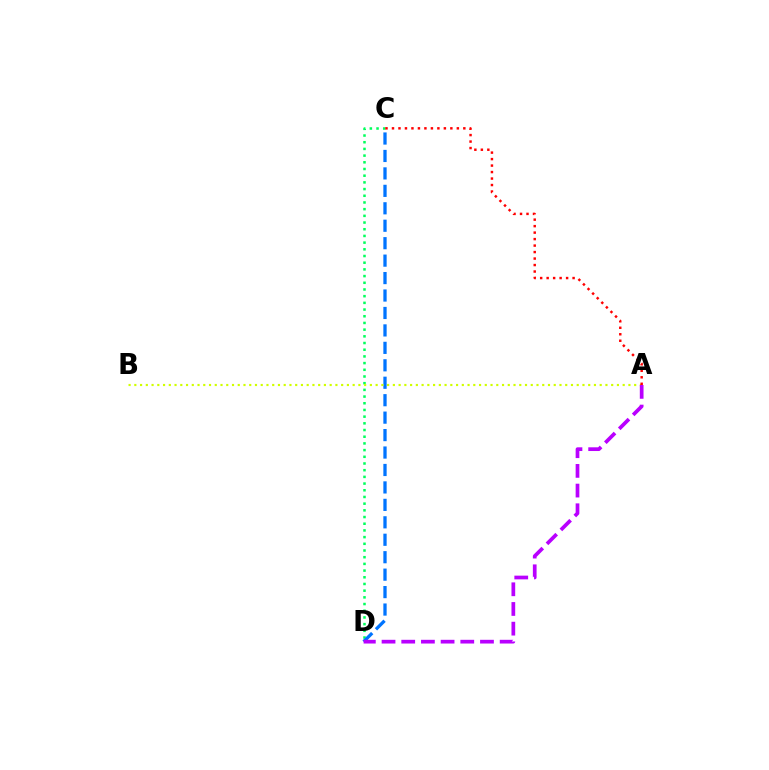{('C', 'D'): [{'color': '#00ff5c', 'line_style': 'dotted', 'thickness': 1.82}, {'color': '#0074ff', 'line_style': 'dashed', 'thickness': 2.37}], ('A', 'B'): [{'color': '#d1ff00', 'line_style': 'dotted', 'thickness': 1.56}], ('A', 'D'): [{'color': '#b900ff', 'line_style': 'dashed', 'thickness': 2.67}], ('A', 'C'): [{'color': '#ff0000', 'line_style': 'dotted', 'thickness': 1.76}]}